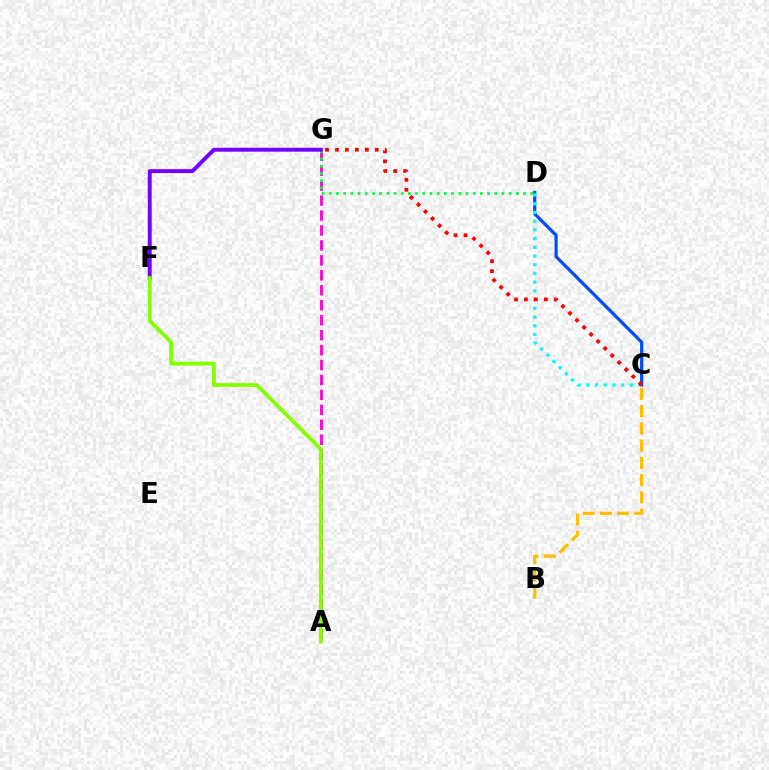{('C', 'D'): [{'color': '#004bff', 'line_style': 'solid', 'thickness': 2.3}, {'color': '#00fff6', 'line_style': 'dotted', 'thickness': 2.37}], ('A', 'G'): [{'color': '#ff00cf', 'line_style': 'dashed', 'thickness': 2.03}], ('D', 'G'): [{'color': '#00ff39', 'line_style': 'dotted', 'thickness': 1.96}], ('B', 'C'): [{'color': '#ffbd00', 'line_style': 'dashed', 'thickness': 2.35}], ('C', 'G'): [{'color': '#ff0000', 'line_style': 'dotted', 'thickness': 2.7}], ('F', 'G'): [{'color': '#7200ff', 'line_style': 'solid', 'thickness': 2.82}], ('A', 'F'): [{'color': '#84ff00', 'line_style': 'solid', 'thickness': 2.75}]}